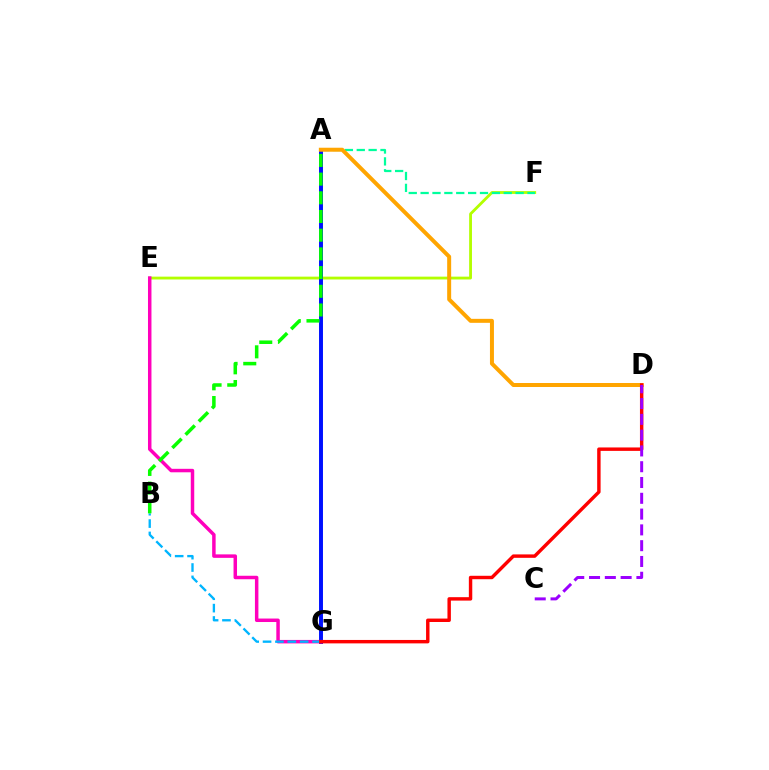{('E', 'F'): [{'color': '#b3ff00', 'line_style': 'solid', 'thickness': 2.03}], ('A', 'F'): [{'color': '#00ff9d', 'line_style': 'dashed', 'thickness': 1.61}], ('A', 'G'): [{'color': '#0010ff', 'line_style': 'solid', 'thickness': 2.84}], ('A', 'D'): [{'color': '#ffa500', 'line_style': 'solid', 'thickness': 2.87}], ('E', 'G'): [{'color': '#ff00bd', 'line_style': 'solid', 'thickness': 2.5}], ('B', 'G'): [{'color': '#00b5ff', 'line_style': 'dashed', 'thickness': 1.68}], ('D', 'G'): [{'color': '#ff0000', 'line_style': 'solid', 'thickness': 2.47}], ('C', 'D'): [{'color': '#9b00ff', 'line_style': 'dashed', 'thickness': 2.15}], ('A', 'B'): [{'color': '#08ff00', 'line_style': 'dashed', 'thickness': 2.54}]}